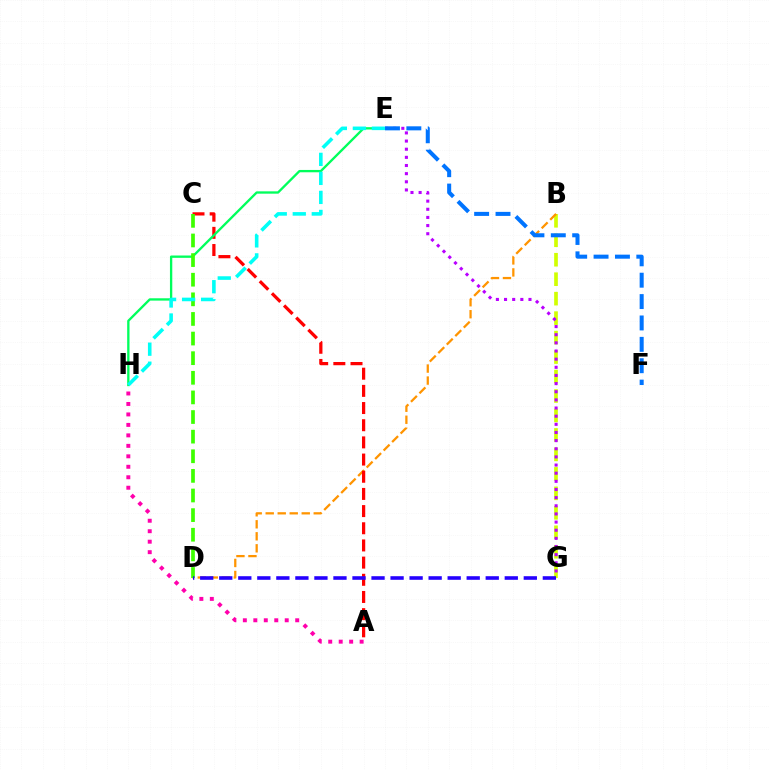{('B', 'G'): [{'color': '#d1ff00', 'line_style': 'dashed', 'thickness': 2.64}], ('B', 'D'): [{'color': '#ff9400', 'line_style': 'dashed', 'thickness': 1.63}], ('A', 'C'): [{'color': '#ff0000', 'line_style': 'dashed', 'thickness': 2.33}], ('E', 'H'): [{'color': '#00ff5c', 'line_style': 'solid', 'thickness': 1.68}, {'color': '#00fff6', 'line_style': 'dashed', 'thickness': 2.58}], ('A', 'H'): [{'color': '#ff00ac', 'line_style': 'dotted', 'thickness': 2.84}], ('C', 'D'): [{'color': '#3dff00', 'line_style': 'dashed', 'thickness': 2.67}], ('D', 'G'): [{'color': '#2500ff', 'line_style': 'dashed', 'thickness': 2.59}], ('E', 'G'): [{'color': '#b900ff', 'line_style': 'dotted', 'thickness': 2.21}], ('E', 'F'): [{'color': '#0074ff', 'line_style': 'dashed', 'thickness': 2.9}]}